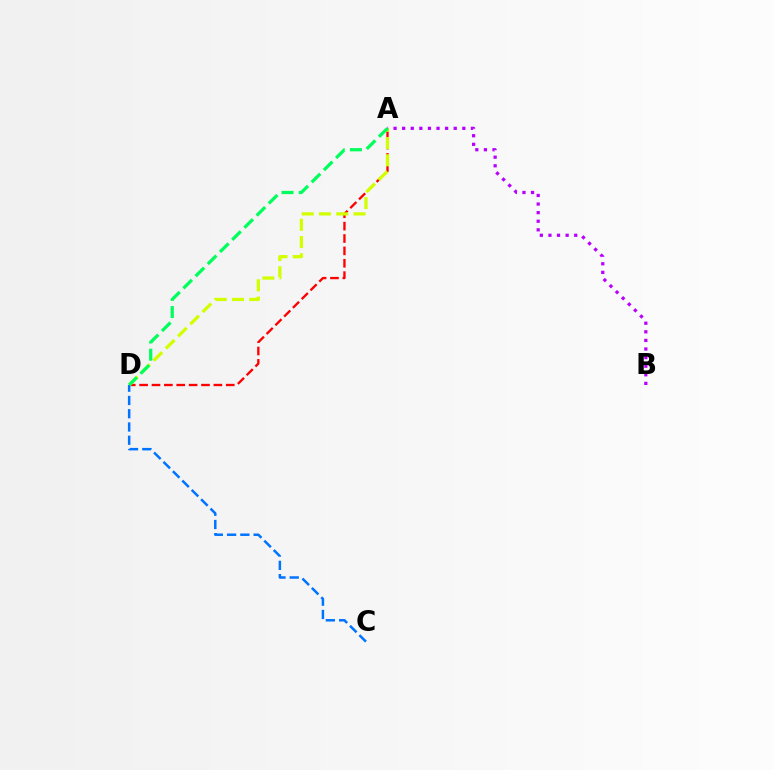{('A', 'D'): [{'color': '#ff0000', 'line_style': 'dashed', 'thickness': 1.68}, {'color': '#d1ff00', 'line_style': 'dashed', 'thickness': 2.34}, {'color': '#00ff5c', 'line_style': 'dashed', 'thickness': 2.34}], ('A', 'B'): [{'color': '#b900ff', 'line_style': 'dotted', 'thickness': 2.34}], ('C', 'D'): [{'color': '#0074ff', 'line_style': 'dashed', 'thickness': 1.8}]}